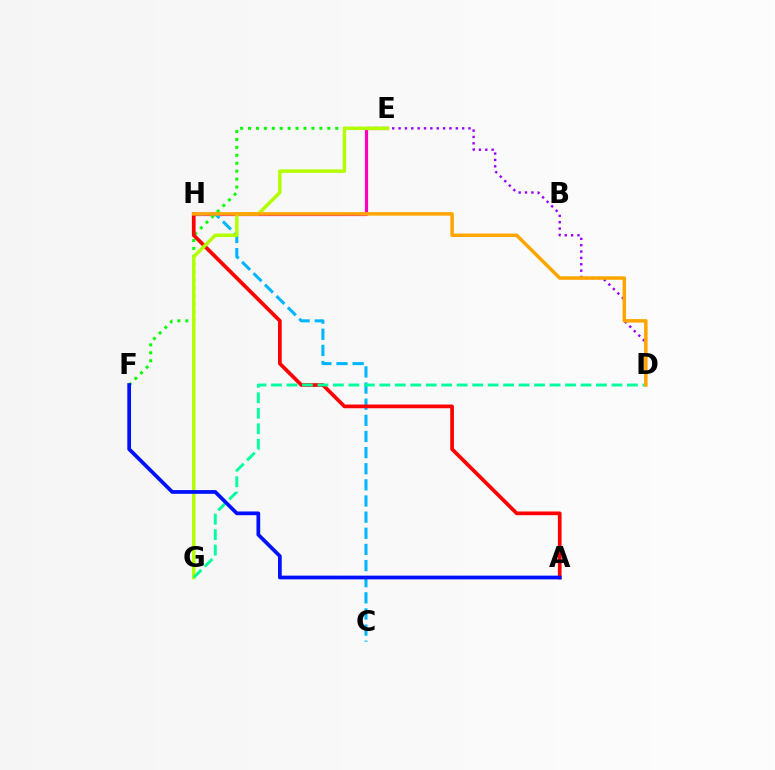{('D', 'E'): [{'color': '#9b00ff', 'line_style': 'dotted', 'thickness': 1.73}], ('E', 'H'): [{'color': '#ff00bd', 'line_style': 'solid', 'thickness': 2.29}], ('C', 'H'): [{'color': '#00b5ff', 'line_style': 'dashed', 'thickness': 2.19}], ('E', 'F'): [{'color': '#08ff00', 'line_style': 'dotted', 'thickness': 2.16}], ('A', 'H'): [{'color': '#ff0000', 'line_style': 'solid', 'thickness': 2.66}], ('E', 'G'): [{'color': '#b3ff00', 'line_style': 'solid', 'thickness': 2.5}], ('D', 'G'): [{'color': '#00ff9d', 'line_style': 'dashed', 'thickness': 2.1}], ('D', 'H'): [{'color': '#ffa500', 'line_style': 'solid', 'thickness': 2.52}], ('A', 'F'): [{'color': '#0010ff', 'line_style': 'solid', 'thickness': 2.68}]}